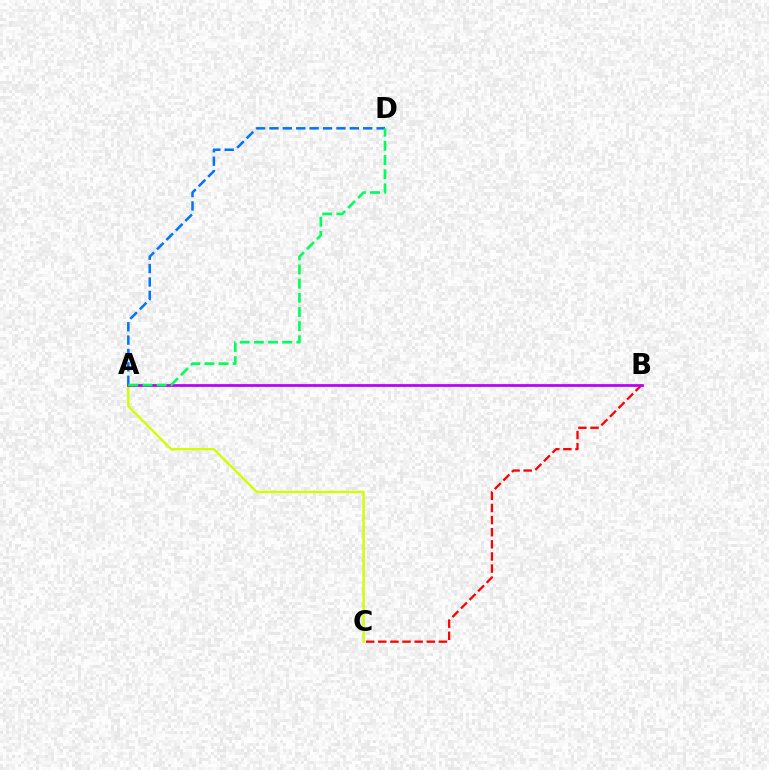{('A', 'C'): [{'color': '#d1ff00', 'line_style': 'solid', 'thickness': 1.73}], ('B', 'C'): [{'color': '#ff0000', 'line_style': 'dashed', 'thickness': 1.65}], ('A', 'B'): [{'color': '#b900ff', 'line_style': 'solid', 'thickness': 1.98}], ('A', 'D'): [{'color': '#0074ff', 'line_style': 'dashed', 'thickness': 1.82}, {'color': '#00ff5c', 'line_style': 'dashed', 'thickness': 1.92}]}